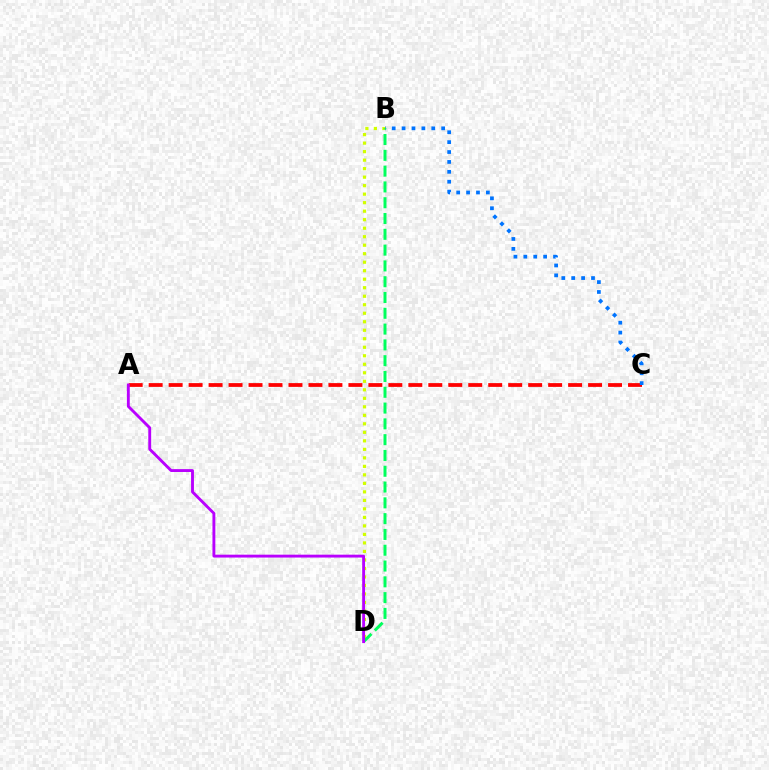{('B', 'D'): [{'color': '#d1ff00', 'line_style': 'dotted', 'thickness': 2.31}, {'color': '#00ff5c', 'line_style': 'dashed', 'thickness': 2.15}], ('A', 'C'): [{'color': '#ff0000', 'line_style': 'dashed', 'thickness': 2.71}], ('B', 'C'): [{'color': '#0074ff', 'line_style': 'dotted', 'thickness': 2.69}], ('A', 'D'): [{'color': '#b900ff', 'line_style': 'solid', 'thickness': 2.07}]}